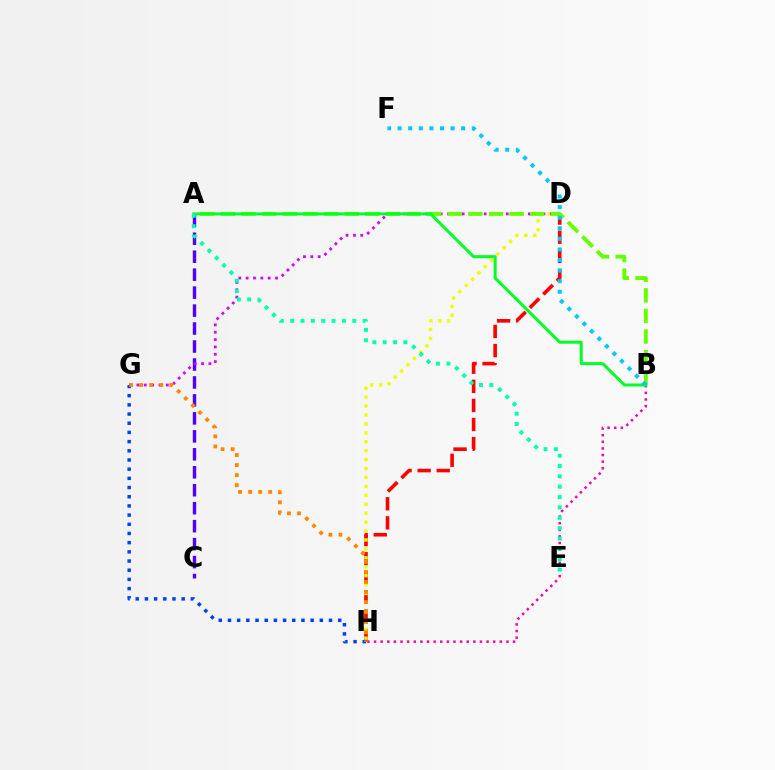{('D', 'H'): [{'color': '#ff0000', 'line_style': 'dashed', 'thickness': 2.59}, {'color': '#eeff00', 'line_style': 'dotted', 'thickness': 2.43}], ('A', 'C'): [{'color': '#4f00ff', 'line_style': 'dashed', 'thickness': 2.44}], ('B', 'H'): [{'color': '#ff00a0', 'line_style': 'dotted', 'thickness': 1.8}], ('D', 'G'): [{'color': '#d600ff', 'line_style': 'dotted', 'thickness': 2.0}], ('G', 'H'): [{'color': '#003fff', 'line_style': 'dotted', 'thickness': 2.5}, {'color': '#ff8800', 'line_style': 'dotted', 'thickness': 2.73}], ('A', 'B'): [{'color': '#66ff00', 'line_style': 'dashed', 'thickness': 2.8}, {'color': '#00ff27', 'line_style': 'solid', 'thickness': 2.15}], ('A', 'E'): [{'color': '#00ffaf', 'line_style': 'dotted', 'thickness': 2.81}], ('B', 'F'): [{'color': '#00c7ff', 'line_style': 'dotted', 'thickness': 2.88}]}